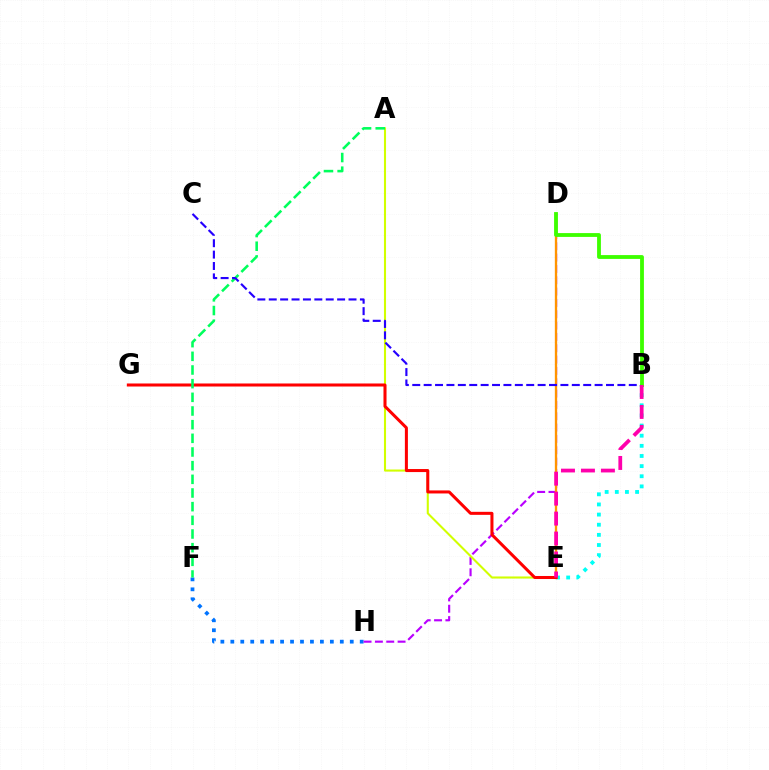{('B', 'E'): [{'color': '#00fff6', 'line_style': 'dotted', 'thickness': 2.75}, {'color': '#ff00ac', 'line_style': 'dashed', 'thickness': 2.71}], ('F', 'H'): [{'color': '#0074ff', 'line_style': 'dotted', 'thickness': 2.7}], ('D', 'H'): [{'color': '#b900ff', 'line_style': 'dashed', 'thickness': 1.54}], ('A', 'E'): [{'color': '#d1ff00', 'line_style': 'solid', 'thickness': 1.5}], ('D', 'E'): [{'color': '#ff9400', 'line_style': 'solid', 'thickness': 1.67}], ('E', 'G'): [{'color': '#ff0000', 'line_style': 'solid', 'thickness': 2.18}], ('A', 'F'): [{'color': '#00ff5c', 'line_style': 'dashed', 'thickness': 1.86}], ('B', 'C'): [{'color': '#2500ff', 'line_style': 'dashed', 'thickness': 1.55}], ('B', 'D'): [{'color': '#3dff00', 'line_style': 'solid', 'thickness': 2.75}]}